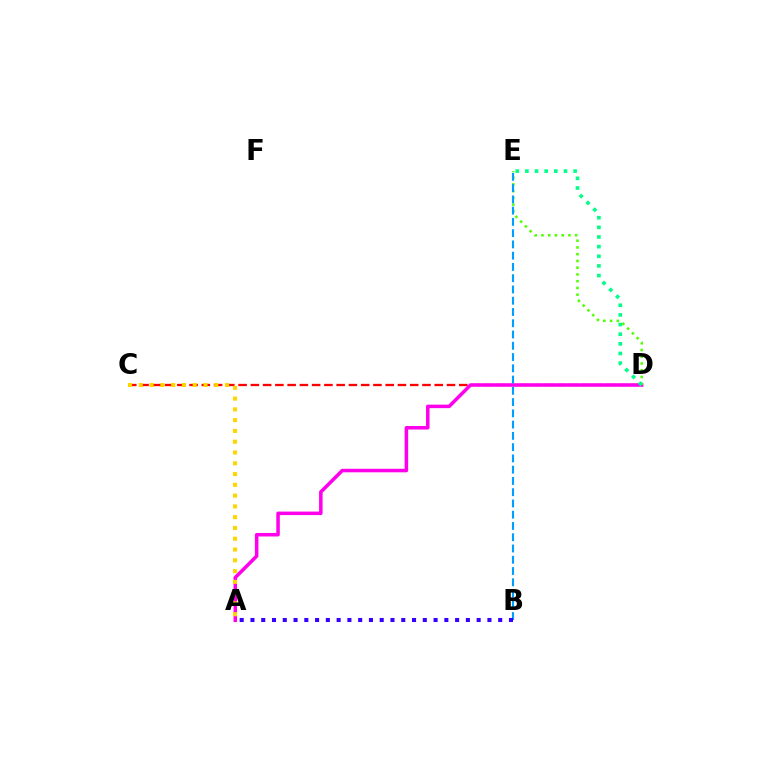{('C', 'D'): [{'color': '#ff0000', 'line_style': 'dashed', 'thickness': 1.67}], ('A', 'D'): [{'color': '#ff00ed', 'line_style': 'solid', 'thickness': 2.53}], ('A', 'C'): [{'color': '#ffd500', 'line_style': 'dotted', 'thickness': 2.93}], ('D', 'E'): [{'color': '#4fff00', 'line_style': 'dotted', 'thickness': 1.83}, {'color': '#00ff86', 'line_style': 'dotted', 'thickness': 2.62}], ('B', 'E'): [{'color': '#009eff', 'line_style': 'dashed', 'thickness': 1.53}], ('A', 'B'): [{'color': '#3700ff', 'line_style': 'dotted', 'thickness': 2.93}]}